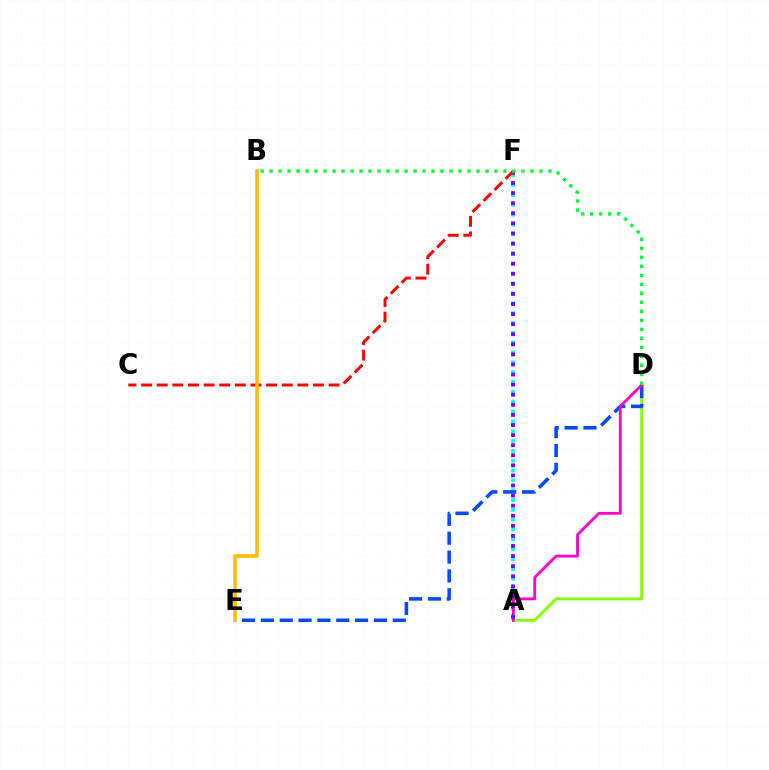{('A', 'F'): [{'color': '#00fff6', 'line_style': 'dotted', 'thickness': 2.67}, {'color': '#7200ff', 'line_style': 'dotted', 'thickness': 2.74}], ('A', 'D'): [{'color': '#84ff00', 'line_style': 'solid', 'thickness': 2.06}, {'color': '#ff00cf', 'line_style': 'solid', 'thickness': 2.02}], ('D', 'E'): [{'color': '#004bff', 'line_style': 'dashed', 'thickness': 2.56}], ('C', 'F'): [{'color': '#ff0000', 'line_style': 'dashed', 'thickness': 2.12}], ('B', 'E'): [{'color': '#ffbd00', 'line_style': 'solid', 'thickness': 2.59}], ('B', 'D'): [{'color': '#00ff39', 'line_style': 'dotted', 'thickness': 2.44}]}